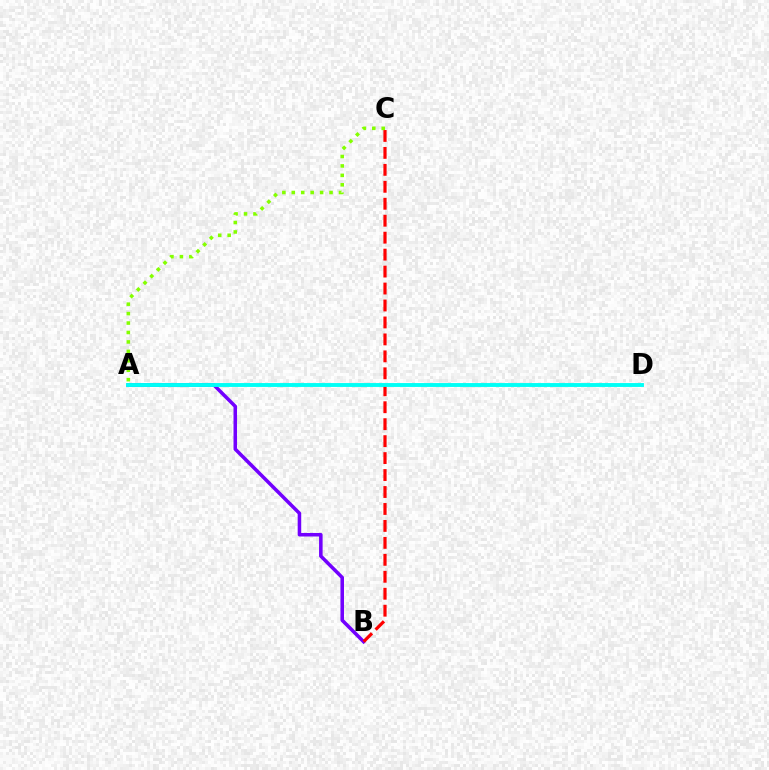{('A', 'B'): [{'color': '#7200ff', 'line_style': 'solid', 'thickness': 2.55}], ('B', 'C'): [{'color': '#ff0000', 'line_style': 'dashed', 'thickness': 2.3}], ('A', 'D'): [{'color': '#00fff6', 'line_style': 'solid', 'thickness': 2.8}], ('A', 'C'): [{'color': '#84ff00', 'line_style': 'dotted', 'thickness': 2.56}]}